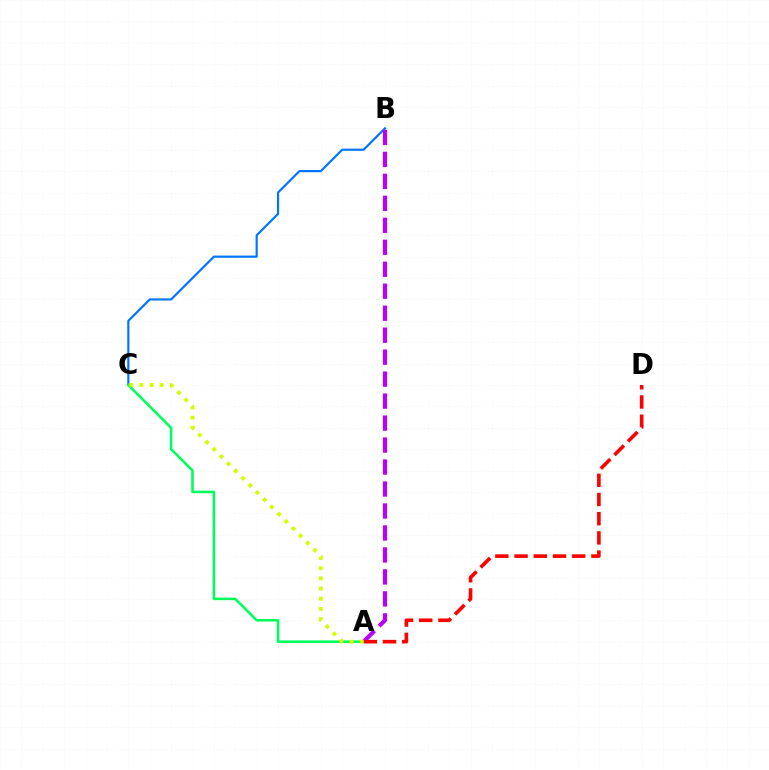{('B', 'C'): [{'color': '#0074ff', 'line_style': 'solid', 'thickness': 1.56}], ('A', 'B'): [{'color': '#b900ff', 'line_style': 'dashed', 'thickness': 2.99}], ('A', 'C'): [{'color': '#00ff5c', 'line_style': 'solid', 'thickness': 1.85}, {'color': '#d1ff00', 'line_style': 'dotted', 'thickness': 2.77}], ('A', 'D'): [{'color': '#ff0000', 'line_style': 'dashed', 'thickness': 2.61}]}